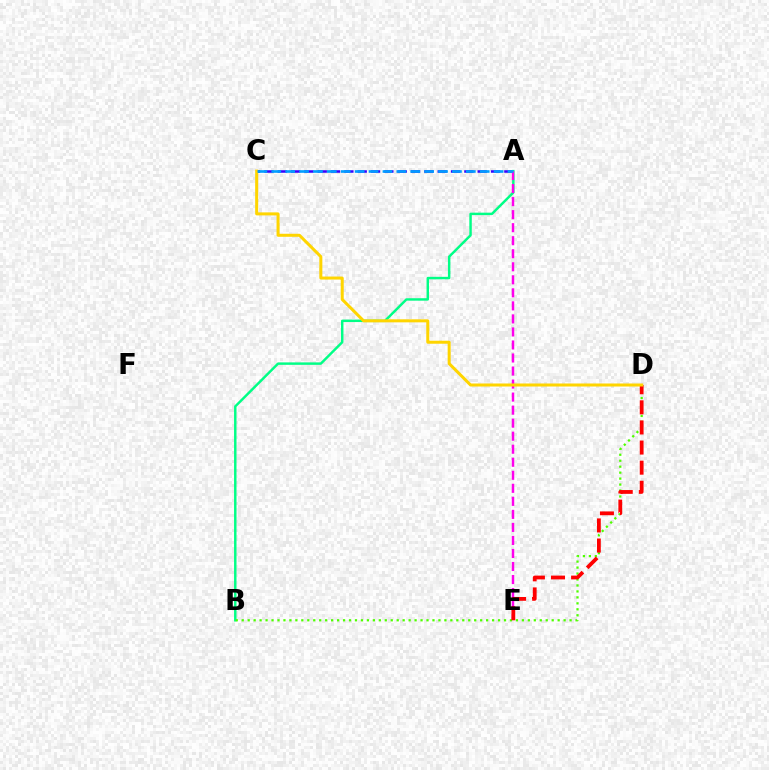{('A', 'C'): [{'color': '#3700ff', 'line_style': 'dashed', 'thickness': 1.81}, {'color': '#009eff', 'line_style': 'dashed', 'thickness': 1.89}], ('A', 'B'): [{'color': '#00ff86', 'line_style': 'solid', 'thickness': 1.76}], ('A', 'E'): [{'color': '#ff00ed', 'line_style': 'dashed', 'thickness': 1.77}], ('B', 'D'): [{'color': '#4fff00', 'line_style': 'dotted', 'thickness': 1.62}], ('D', 'E'): [{'color': '#ff0000', 'line_style': 'dashed', 'thickness': 2.73}], ('C', 'D'): [{'color': '#ffd500', 'line_style': 'solid', 'thickness': 2.17}]}